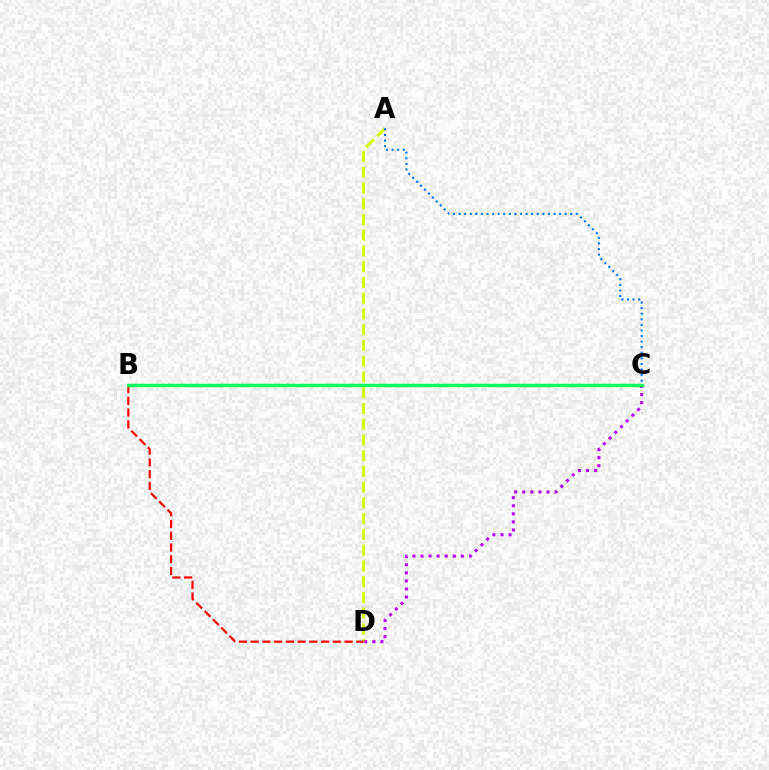{('A', 'D'): [{'color': '#d1ff00', 'line_style': 'dashed', 'thickness': 2.14}], ('C', 'D'): [{'color': '#b900ff', 'line_style': 'dotted', 'thickness': 2.19}], ('A', 'C'): [{'color': '#0074ff', 'line_style': 'dotted', 'thickness': 1.52}], ('B', 'D'): [{'color': '#ff0000', 'line_style': 'dashed', 'thickness': 1.6}], ('B', 'C'): [{'color': '#00ff5c', 'line_style': 'solid', 'thickness': 2.47}]}